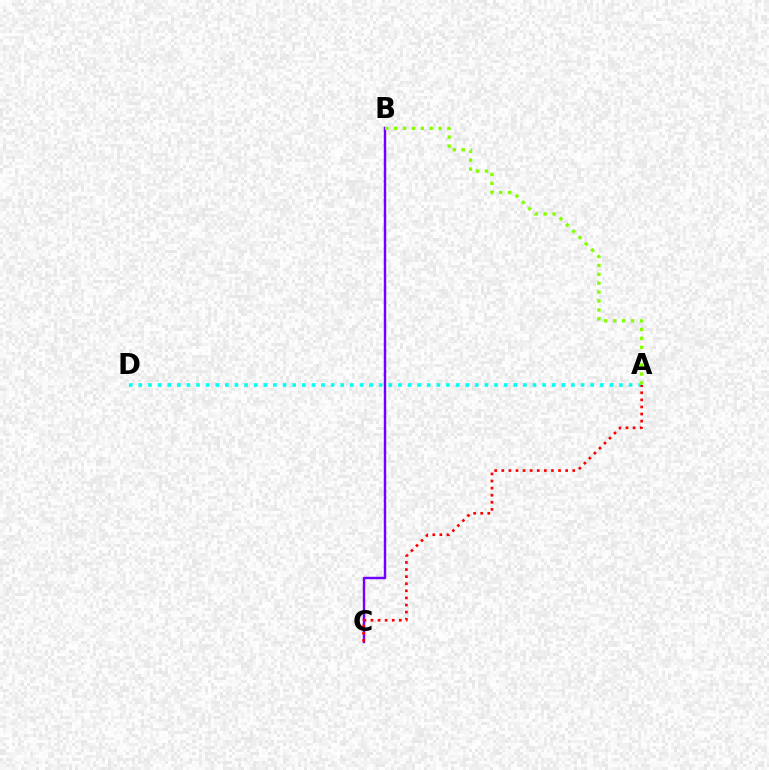{('A', 'D'): [{'color': '#00fff6', 'line_style': 'dotted', 'thickness': 2.61}], ('B', 'C'): [{'color': '#7200ff', 'line_style': 'solid', 'thickness': 1.75}], ('A', 'C'): [{'color': '#ff0000', 'line_style': 'dotted', 'thickness': 1.93}], ('A', 'B'): [{'color': '#84ff00', 'line_style': 'dotted', 'thickness': 2.42}]}